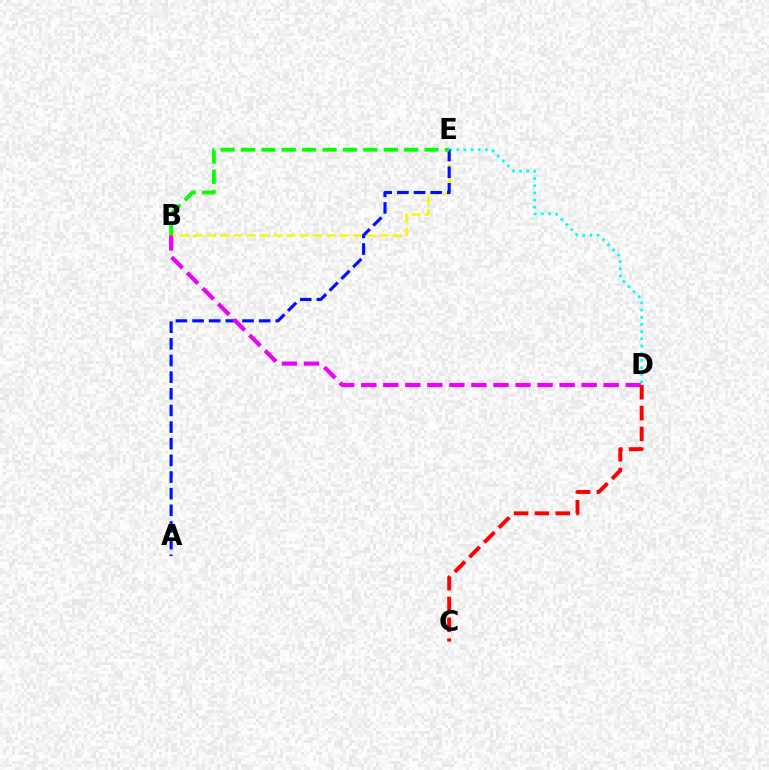{('D', 'E'): [{'color': '#00fff6', 'line_style': 'dotted', 'thickness': 1.95}], ('B', 'E'): [{'color': '#fcf500', 'line_style': 'dashed', 'thickness': 1.8}, {'color': '#08ff00', 'line_style': 'dashed', 'thickness': 2.77}], ('A', 'E'): [{'color': '#0010ff', 'line_style': 'dashed', 'thickness': 2.26}], ('B', 'D'): [{'color': '#ee00ff', 'line_style': 'dashed', 'thickness': 2.99}], ('C', 'D'): [{'color': '#ff0000', 'line_style': 'dashed', 'thickness': 2.83}]}